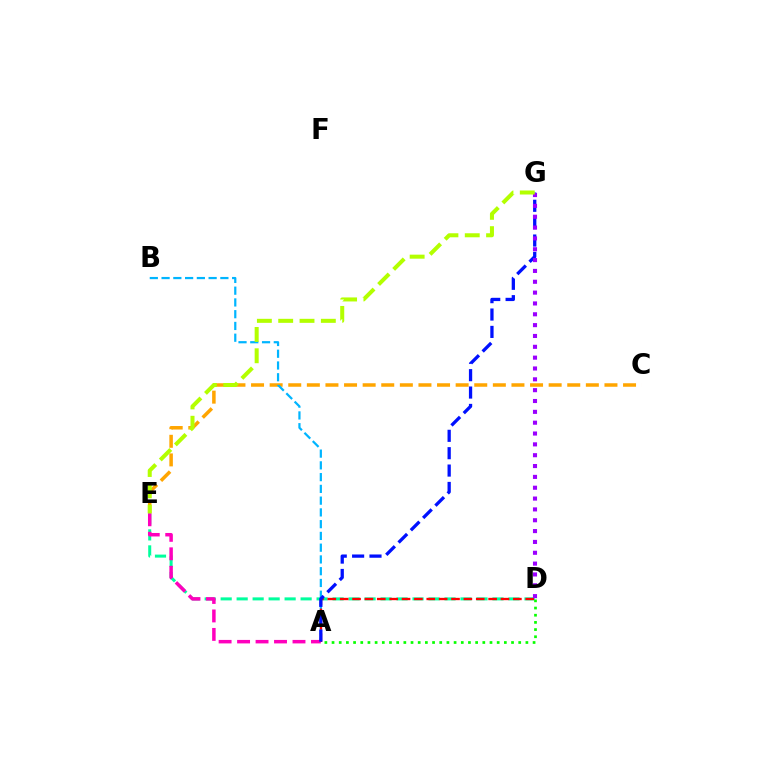{('D', 'E'): [{'color': '#00ff9d', 'line_style': 'dashed', 'thickness': 2.17}], ('C', 'E'): [{'color': '#ffa500', 'line_style': 'dashed', 'thickness': 2.53}], ('A', 'B'): [{'color': '#00b5ff', 'line_style': 'dashed', 'thickness': 1.6}], ('A', 'D'): [{'color': '#ff0000', 'line_style': 'dashed', 'thickness': 1.68}, {'color': '#08ff00', 'line_style': 'dotted', 'thickness': 1.95}], ('A', 'E'): [{'color': '#ff00bd', 'line_style': 'dashed', 'thickness': 2.51}], ('A', 'G'): [{'color': '#0010ff', 'line_style': 'dashed', 'thickness': 2.36}], ('D', 'G'): [{'color': '#9b00ff', 'line_style': 'dotted', 'thickness': 2.95}], ('E', 'G'): [{'color': '#b3ff00', 'line_style': 'dashed', 'thickness': 2.9}]}